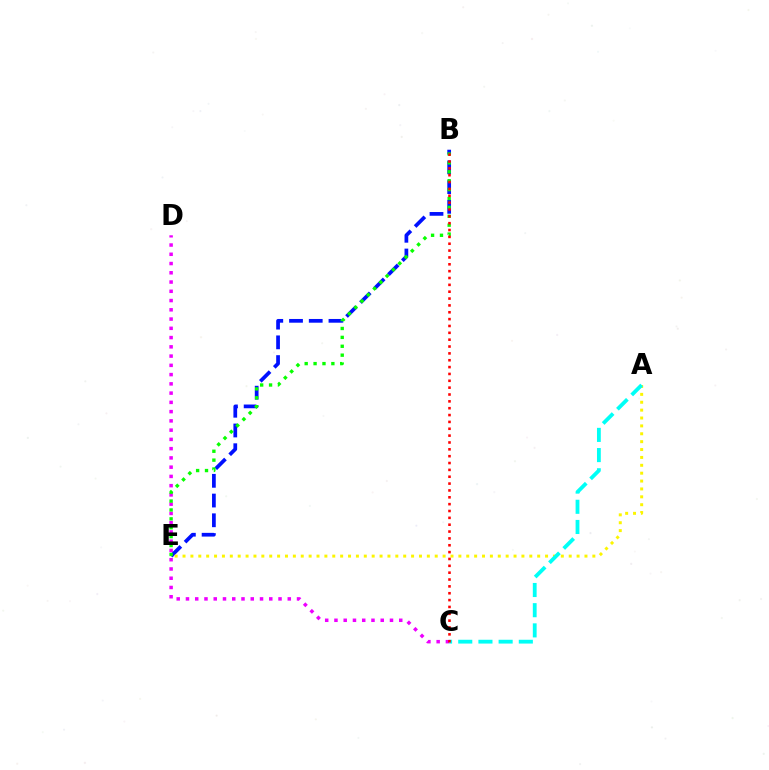{('C', 'D'): [{'color': '#ee00ff', 'line_style': 'dotted', 'thickness': 2.51}], ('B', 'E'): [{'color': '#0010ff', 'line_style': 'dashed', 'thickness': 2.68}, {'color': '#08ff00', 'line_style': 'dotted', 'thickness': 2.42}], ('A', 'E'): [{'color': '#fcf500', 'line_style': 'dotted', 'thickness': 2.14}], ('A', 'C'): [{'color': '#00fff6', 'line_style': 'dashed', 'thickness': 2.74}], ('B', 'C'): [{'color': '#ff0000', 'line_style': 'dotted', 'thickness': 1.86}]}